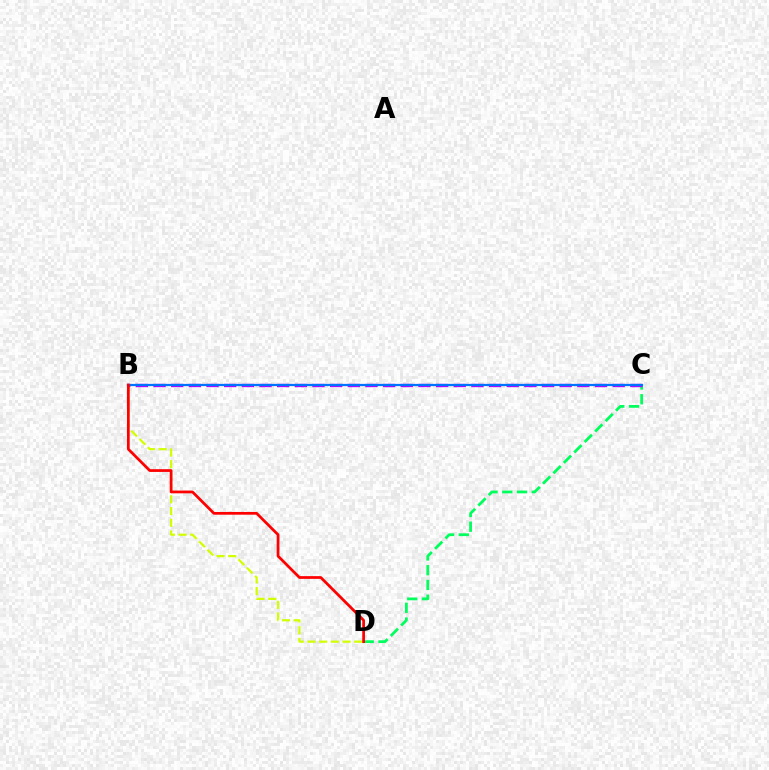{('C', 'D'): [{'color': '#00ff5c', 'line_style': 'dashed', 'thickness': 2.0}], ('B', 'D'): [{'color': '#d1ff00', 'line_style': 'dashed', 'thickness': 1.59}, {'color': '#ff0000', 'line_style': 'solid', 'thickness': 1.97}], ('B', 'C'): [{'color': '#b900ff', 'line_style': 'dashed', 'thickness': 2.4}, {'color': '#0074ff', 'line_style': 'solid', 'thickness': 1.61}]}